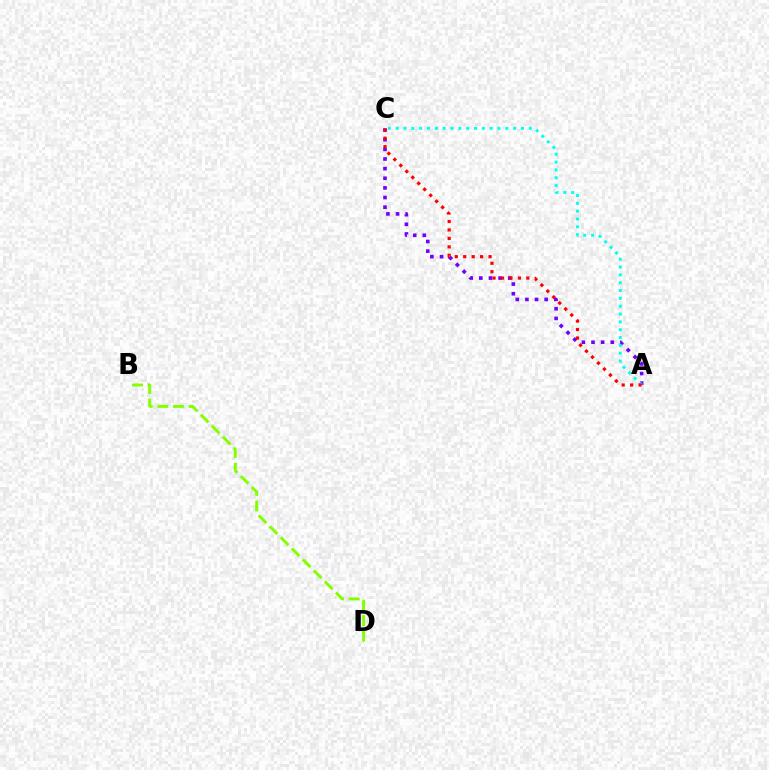{('A', 'C'): [{'color': '#7200ff', 'line_style': 'dotted', 'thickness': 2.62}, {'color': '#00fff6', 'line_style': 'dotted', 'thickness': 2.13}, {'color': '#ff0000', 'line_style': 'dotted', 'thickness': 2.3}], ('B', 'D'): [{'color': '#84ff00', 'line_style': 'dashed', 'thickness': 2.12}]}